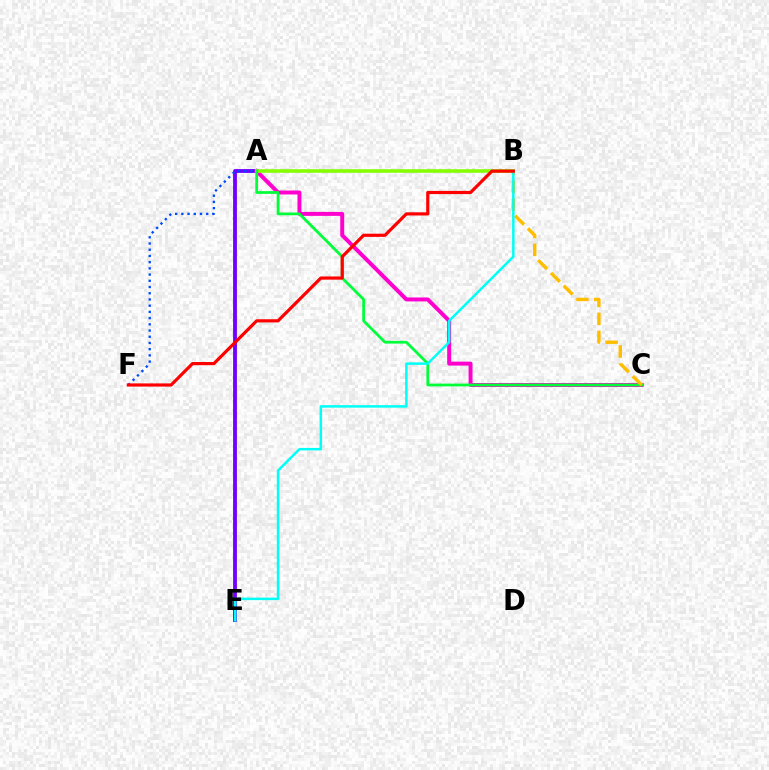{('A', 'E'): [{'color': '#7200ff', 'line_style': 'solid', 'thickness': 2.76}], ('A', 'C'): [{'color': '#ff00cf', 'line_style': 'solid', 'thickness': 2.85}, {'color': '#00ff39', 'line_style': 'solid', 'thickness': 1.98}], ('A', 'F'): [{'color': '#004bff', 'line_style': 'dotted', 'thickness': 1.69}], ('A', 'B'): [{'color': '#84ff00', 'line_style': 'solid', 'thickness': 2.57}], ('B', 'C'): [{'color': '#ffbd00', 'line_style': 'dashed', 'thickness': 2.45}], ('B', 'E'): [{'color': '#00fff6', 'line_style': 'solid', 'thickness': 1.79}], ('B', 'F'): [{'color': '#ff0000', 'line_style': 'solid', 'thickness': 2.3}]}